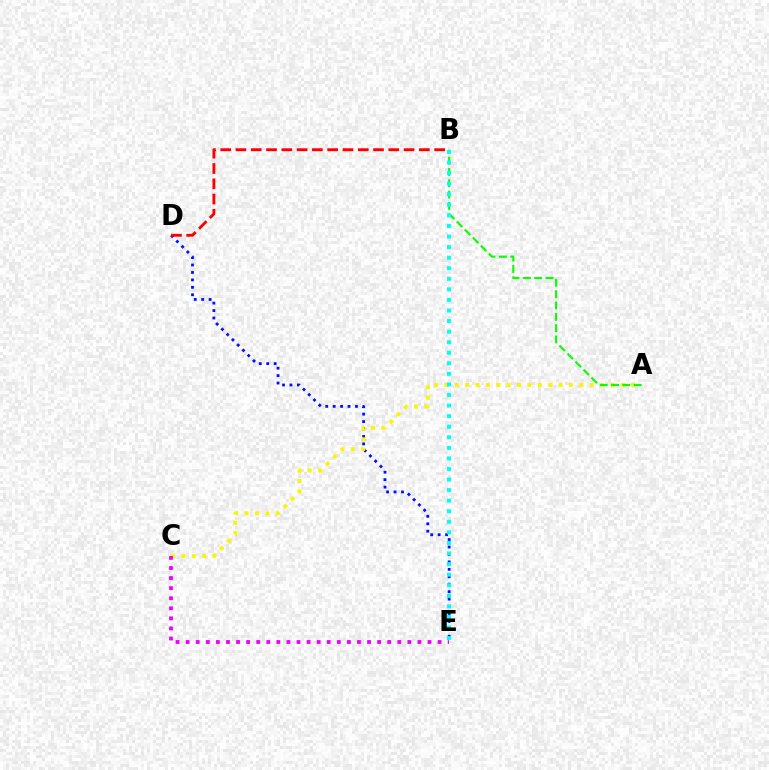{('D', 'E'): [{'color': '#0010ff', 'line_style': 'dotted', 'thickness': 2.02}], ('A', 'C'): [{'color': '#fcf500', 'line_style': 'dotted', 'thickness': 2.82}], ('C', 'E'): [{'color': '#ee00ff', 'line_style': 'dotted', 'thickness': 2.74}], ('A', 'B'): [{'color': '#08ff00', 'line_style': 'dashed', 'thickness': 1.54}], ('B', 'E'): [{'color': '#00fff6', 'line_style': 'dotted', 'thickness': 2.87}], ('B', 'D'): [{'color': '#ff0000', 'line_style': 'dashed', 'thickness': 2.08}]}